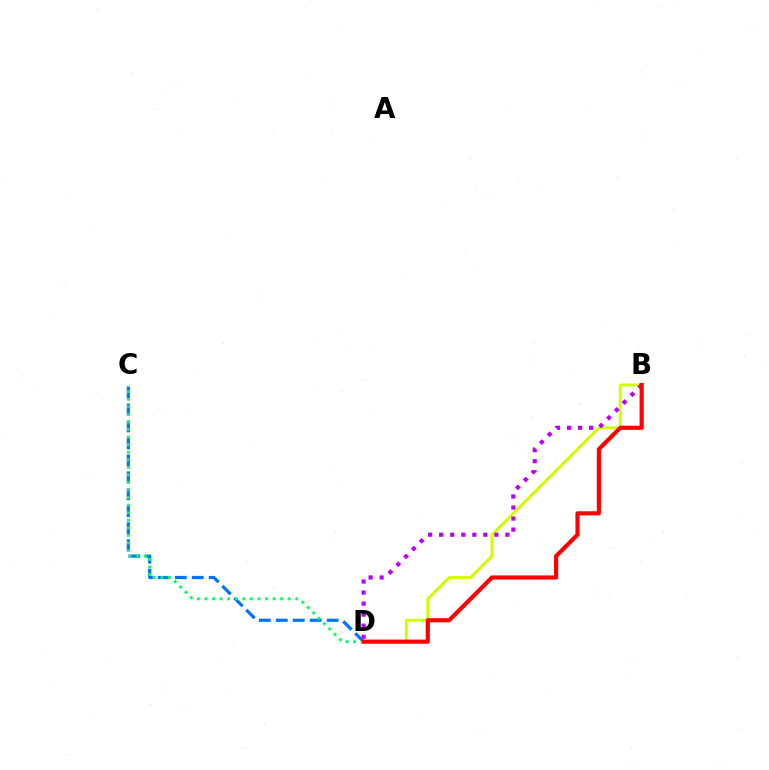{('B', 'D'): [{'color': '#d1ff00', 'line_style': 'solid', 'thickness': 2.15}, {'color': '#b900ff', 'line_style': 'dotted', 'thickness': 3.0}, {'color': '#ff0000', 'line_style': 'solid', 'thickness': 2.99}], ('C', 'D'): [{'color': '#0074ff', 'line_style': 'dashed', 'thickness': 2.3}, {'color': '#00ff5c', 'line_style': 'dotted', 'thickness': 2.05}]}